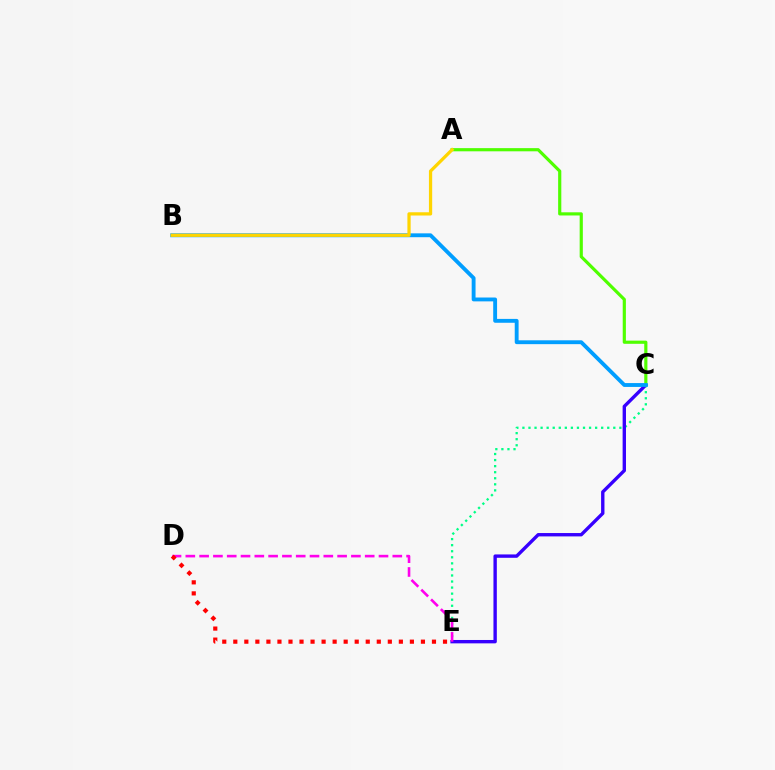{('C', 'E'): [{'color': '#00ff86', 'line_style': 'dotted', 'thickness': 1.65}, {'color': '#3700ff', 'line_style': 'solid', 'thickness': 2.43}], ('D', 'E'): [{'color': '#ff00ed', 'line_style': 'dashed', 'thickness': 1.87}, {'color': '#ff0000', 'line_style': 'dotted', 'thickness': 3.0}], ('A', 'C'): [{'color': '#4fff00', 'line_style': 'solid', 'thickness': 2.28}], ('B', 'C'): [{'color': '#009eff', 'line_style': 'solid', 'thickness': 2.78}], ('A', 'B'): [{'color': '#ffd500', 'line_style': 'solid', 'thickness': 2.34}]}